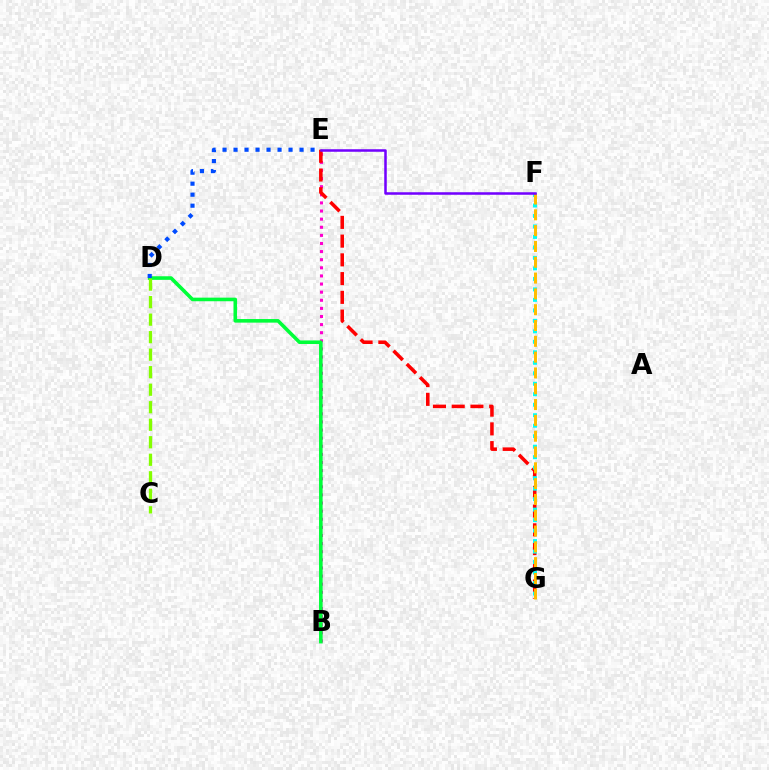{('B', 'E'): [{'color': '#ff00cf', 'line_style': 'dotted', 'thickness': 2.2}], ('E', 'G'): [{'color': '#ff0000', 'line_style': 'dashed', 'thickness': 2.55}], ('B', 'D'): [{'color': '#00ff39', 'line_style': 'solid', 'thickness': 2.59}], ('F', 'G'): [{'color': '#00fff6', 'line_style': 'dotted', 'thickness': 2.85}, {'color': '#ffbd00', 'line_style': 'dashed', 'thickness': 2.15}], ('C', 'D'): [{'color': '#84ff00', 'line_style': 'dashed', 'thickness': 2.38}], ('E', 'F'): [{'color': '#7200ff', 'line_style': 'solid', 'thickness': 1.82}], ('D', 'E'): [{'color': '#004bff', 'line_style': 'dotted', 'thickness': 2.99}]}